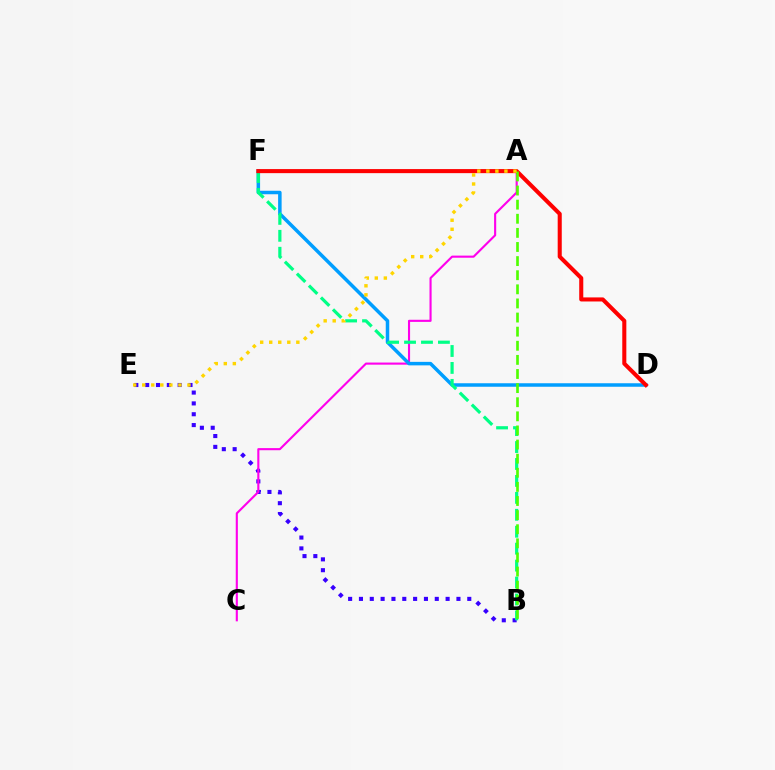{('B', 'E'): [{'color': '#3700ff', 'line_style': 'dotted', 'thickness': 2.94}], ('A', 'C'): [{'color': '#ff00ed', 'line_style': 'solid', 'thickness': 1.52}], ('D', 'F'): [{'color': '#009eff', 'line_style': 'solid', 'thickness': 2.52}, {'color': '#ff0000', 'line_style': 'solid', 'thickness': 2.93}], ('B', 'F'): [{'color': '#00ff86', 'line_style': 'dashed', 'thickness': 2.3}], ('A', 'B'): [{'color': '#4fff00', 'line_style': 'dashed', 'thickness': 1.92}], ('A', 'E'): [{'color': '#ffd500', 'line_style': 'dotted', 'thickness': 2.46}]}